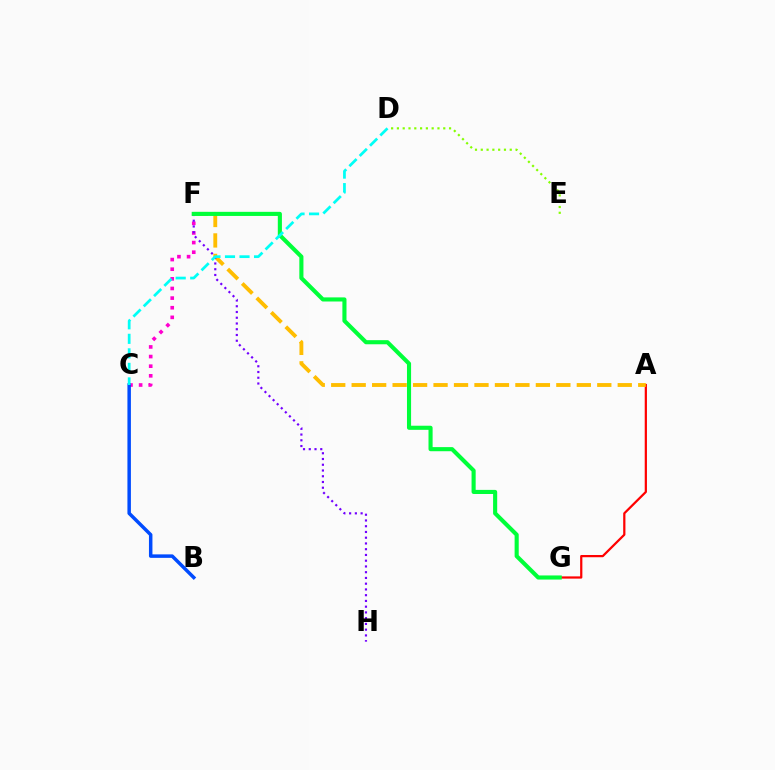{('D', 'E'): [{'color': '#84ff00', 'line_style': 'dotted', 'thickness': 1.57}], ('A', 'G'): [{'color': '#ff0000', 'line_style': 'solid', 'thickness': 1.61}], ('A', 'F'): [{'color': '#ffbd00', 'line_style': 'dashed', 'thickness': 2.78}], ('C', 'F'): [{'color': '#ff00cf', 'line_style': 'dotted', 'thickness': 2.62}], ('F', 'H'): [{'color': '#7200ff', 'line_style': 'dotted', 'thickness': 1.56}], ('F', 'G'): [{'color': '#00ff39', 'line_style': 'solid', 'thickness': 2.96}], ('B', 'C'): [{'color': '#004bff', 'line_style': 'solid', 'thickness': 2.51}], ('C', 'D'): [{'color': '#00fff6', 'line_style': 'dashed', 'thickness': 1.97}]}